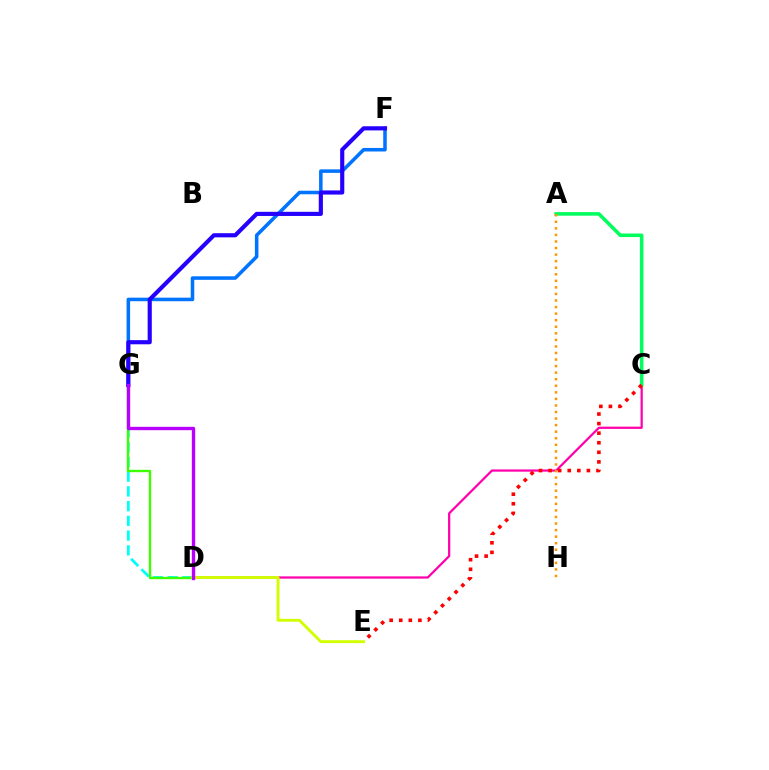{('C', 'D'): [{'color': '#ff00ac', 'line_style': 'solid', 'thickness': 1.61}], ('A', 'C'): [{'color': '#00ff5c', 'line_style': 'solid', 'thickness': 2.55}], ('D', 'G'): [{'color': '#00fff6', 'line_style': 'dashed', 'thickness': 2.0}, {'color': '#3dff00', 'line_style': 'solid', 'thickness': 1.7}, {'color': '#b900ff', 'line_style': 'solid', 'thickness': 2.43}], ('A', 'H'): [{'color': '#ff9400', 'line_style': 'dotted', 'thickness': 1.78}], ('C', 'E'): [{'color': '#ff0000', 'line_style': 'dotted', 'thickness': 2.6}], ('F', 'G'): [{'color': '#0074ff', 'line_style': 'solid', 'thickness': 2.55}, {'color': '#2500ff', 'line_style': 'solid', 'thickness': 2.98}], ('D', 'E'): [{'color': '#d1ff00', 'line_style': 'solid', 'thickness': 2.08}]}